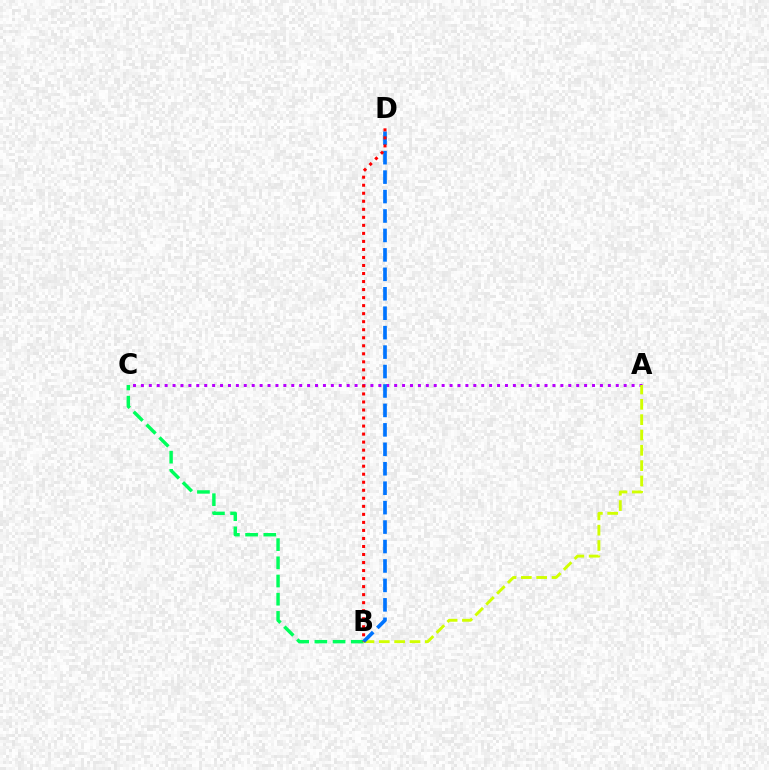{('A', 'C'): [{'color': '#b900ff', 'line_style': 'dotted', 'thickness': 2.15}], ('B', 'C'): [{'color': '#00ff5c', 'line_style': 'dashed', 'thickness': 2.47}], ('A', 'B'): [{'color': '#d1ff00', 'line_style': 'dashed', 'thickness': 2.08}], ('B', 'D'): [{'color': '#0074ff', 'line_style': 'dashed', 'thickness': 2.64}, {'color': '#ff0000', 'line_style': 'dotted', 'thickness': 2.18}]}